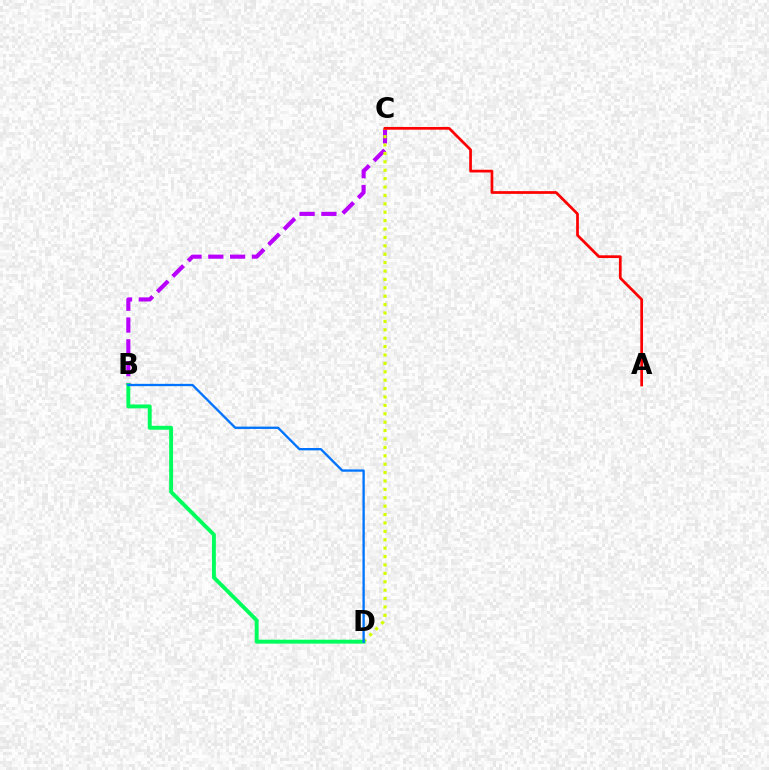{('B', 'C'): [{'color': '#b900ff', 'line_style': 'dashed', 'thickness': 2.96}], ('C', 'D'): [{'color': '#d1ff00', 'line_style': 'dotted', 'thickness': 2.28}], ('B', 'D'): [{'color': '#00ff5c', 'line_style': 'solid', 'thickness': 2.82}, {'color': '#0074ff', 'line_style': 'solid', 'thickness': 1.67}], ('A', 'C'): [{'color': '#ff0000', 'line_style': 'solid', 'thickness': 1.96}]}